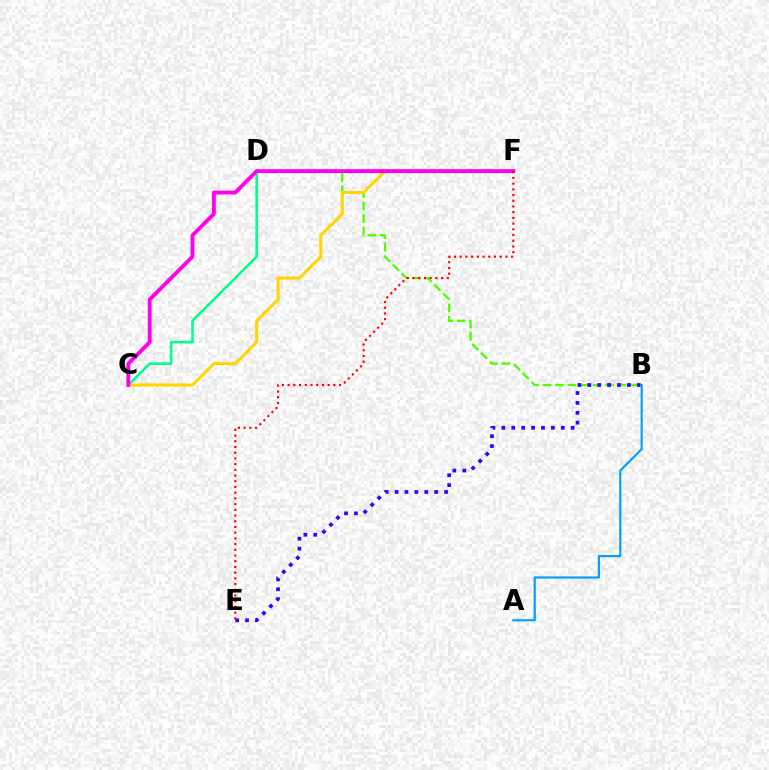{('B', 'D'): [{'color': '#4fff00', 'line_style': 'dashed', 'thickness': 1.7}], ('C', 'D'): [{'color': '#00ff86', 'line_style': 'solid', 'thickness': 1.86}], ('C', 'F'): [{'color': '#ffd500', 'line_style': 'solid', 'thickness': 2.2}, {'color': '#ff00ed', 'line_style': 'solid', 'thickness': 2.78}], ('B', 'E'): [{'color': '#3700ff', 'line_style': 'dotted', 'thickness': 2.69}], ('A', 'B'): [{'color': '#009eff', 'line_style': 'solid', 'thickness': 1.55}], ('E', 'F'): [{'color': '#ff0000', 'line_style': 'dotted', 'thickness': 1.55}]}